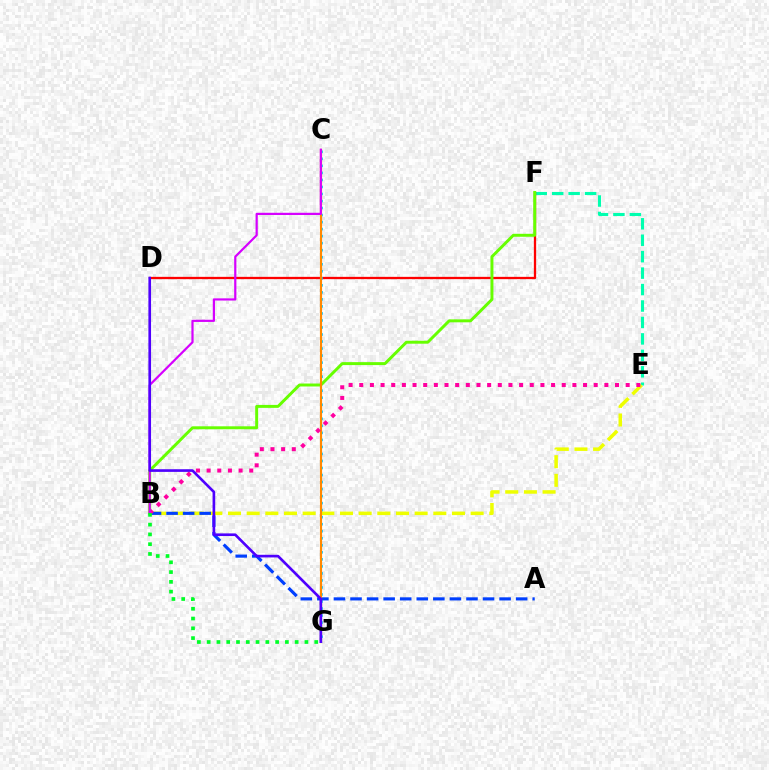{('E', 'F'): [{'color': '#00ffaf', 'line_style': 'dashed', 'thickness': 2.23}], ('D', 'F'): [{'color': '#ff0000', 'line_style': 'solid', 'thickness': 1.65}], ('C', 'G'): [{'color': '#00c7ff', 'line_style': 'dotted', 'thickness': 1.91}, {'color': '#ff8800', 'line_style': 'solid', 'thickness': 1.55}], ('B', 'F'): [{'color': '#66ff00', 'line_style': 'solid', 'thickness': 2.13}], ('B', 'E'): [{'color': '#eeff00', 'line_style': 'dashed', 'thickness': 2.54}, {'color': '#ff00a0', 'line_style': 'dotted', 'thickness': 2.9}], ('A', 'B'): [{'color': '#003fff', 'line_style': 'dashed', 'thickness': 2.25}], ('B', 'C'): [{'color': '#d600ff', 'line_style': 'solid', 'thickness': 1.59}], ('D', 'G'): [{'color': '#4f00ff', 'line_style': 'solid', 'thickness': 1.91}], ('B', 'G'): [{'color': '#00ff27', 'line_style': 'dotted', 'thickness': 2.66}]}